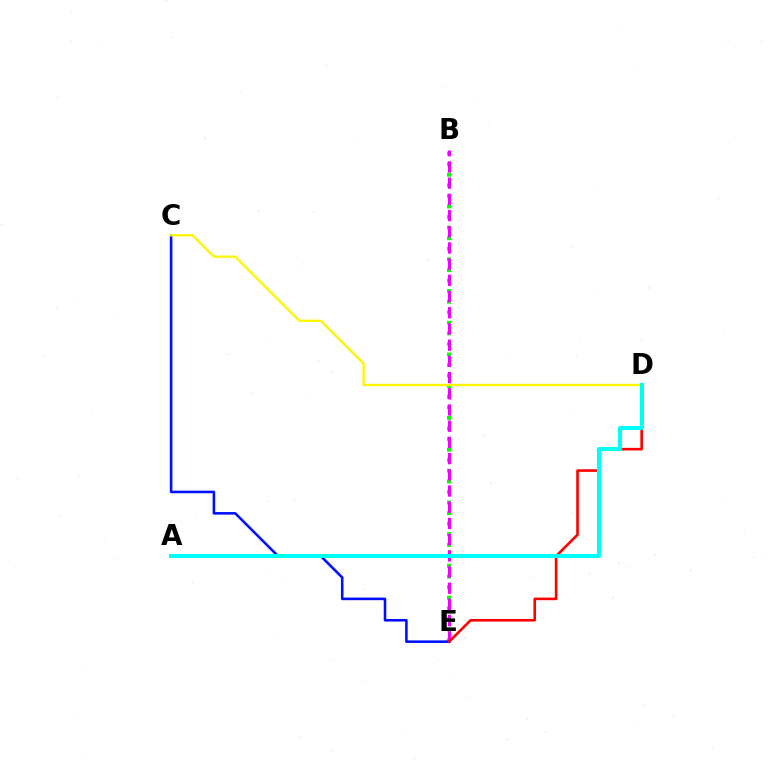{('B', 'E'): [{'color': '#08ff00', 'line_style': 'dotted', 'thickness': 2.87}, {'color': '#ee00ff', 'line_style': 'dashed', 'thickness': 2.2}], ('C', 'E'): [{'color': '#0010ff', 'line_style': 'solid', 'thickness': 1.86}], ('D', 'E'): [{'color': '#ff0000', 'line_style': 'solid', 'thickness': 1.87}], ('C', 'D'): [{'color': '#fcf500', 'line_style': 'solid', 'thickness': 1.67}], ('A', 'D'): [{'color': '#00fff6', 'line_style': 'solid', 'thickness': 2.94}]}